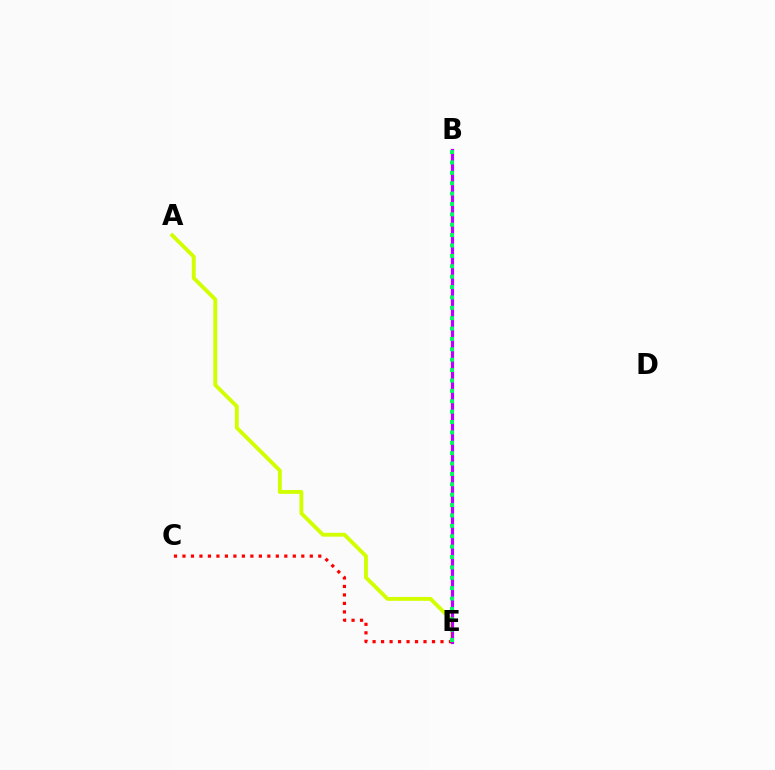{('A', 'E'): [{'color': '#d1ff00', 'line_style': 'solid', 'thickness': 2.78}], ('C', 'E'): [{'color': '#ff0000', 'line_style': 'dotted', 'thickness': 2.31}], ('B', 'E'): [{'color': '#0074ff', 'line_style': 'dashed', 'thickness': 1.98}, {'color': '#b900ff', 'line_style': 'solid', 'thickness': 2.3}, {'color': '#00ff5c', 'line_style': 'dotted', 'thickness': 2.82}]}